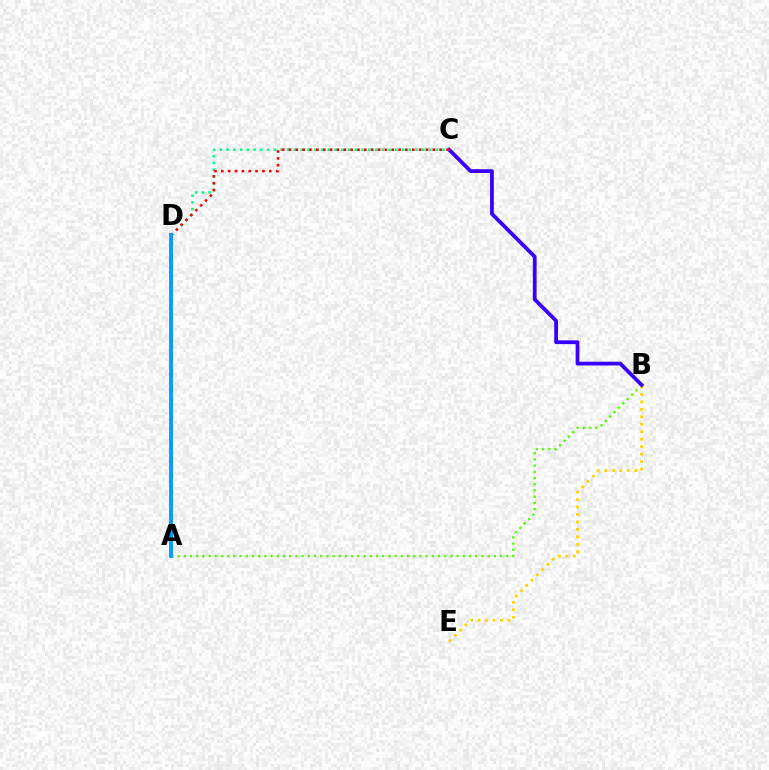{('A', 'B'): [{'color': '#4fff00', 'line_style': 'dotted', 'thickness': 1.68}], ('B', 'E'): [{'color': '#ffd500', 'line_style': 'dotted', 'thickness': 2.03}], ('C', 'D'): [{'color': '#00ff86', 'line_style': 'dotted', 'thickness': 1.83}, {'color': '#ff0000', 'line_style': 'dotted', 'thickness': 1.86}], ('B', 'C'): [{'color': '#3700ff', 'line_style': 'solid', 'thickness': 2.71}], ('A', 'D'): [{'color': '#ff00ed', 'line_style': 'dashed', 'thickness': 1.99}, {'color': '#009eff', 'line_style': 'solid', 'thickness': 2.77}]}